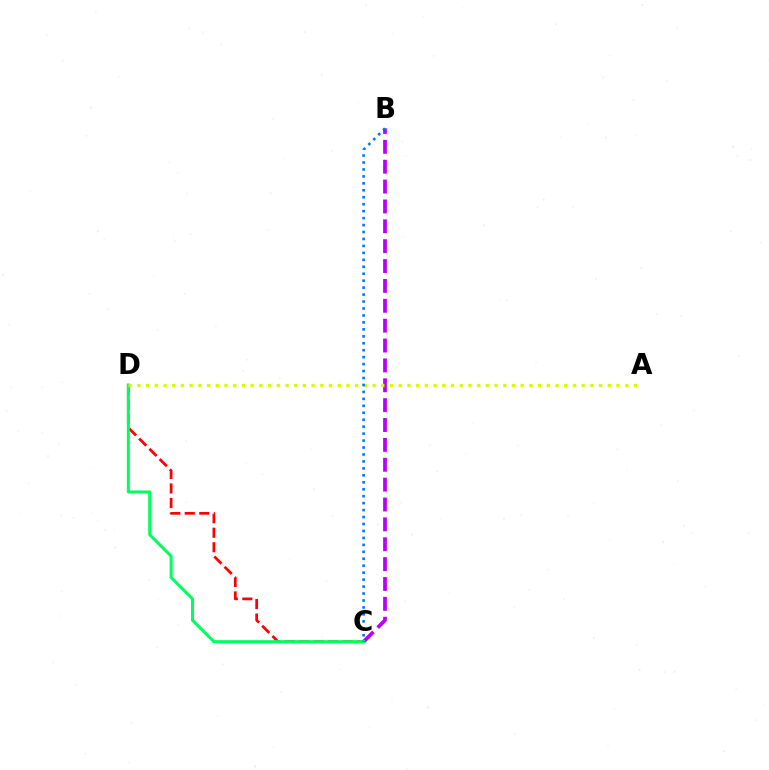{('C', 'D'): [{'color': '#ff0000', 'line_style': 'dashed', 'thickness': 1.97}, {'color': '#00ff5c', 'line_style': 'solid', 'thickness': 2.17}], ('B', 'C'): [{'color': '#b900ff', 'line_style': 'dashed', 'thickness': 2.7}, {'color': '#0074ff', 'line_style': 'dotted', 'thickness': 1.89}], ('A', 'D'): [{'color': '#d1ff00', 'line_style': 'dotted', 'thickness': 2.37}]}